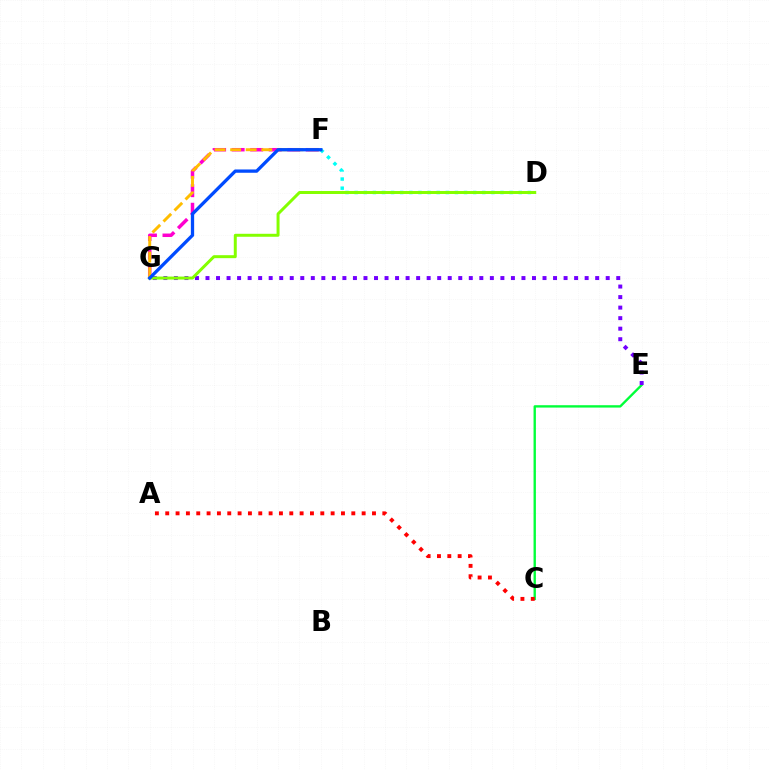{('C', 'E'): [{'color': '#00ff39', 'line_style': 'solid', 'thickness': 1.7}], ('F', 'G'): [{'color': '#ff00cf', 'line_style': 'dashed', 'thickness': 2.52}, {'color': '#ffbd00', 'line_style': 'dashed', 'thickness': 2.11}, {'color': '#004bff', 'line_style': 'solid', 'thickness': 2.37}], ('D', 'F'): [{'color': '#00fff6', 'line_style': 'dotted', 'thickness': 2.48}], ('E', 'G'): [{'color': '#7200ff', 'line_style': 'dotted', 'thickness': 2.86}], ('D', 'G'): [{'color': '#84ff00', 'line_style': 'solid', 'thickness': 2.14}], ('A', 'C'): [{'color': '#ff0000', 'line_style': 'dotted', 'thickness': 2.81}]}